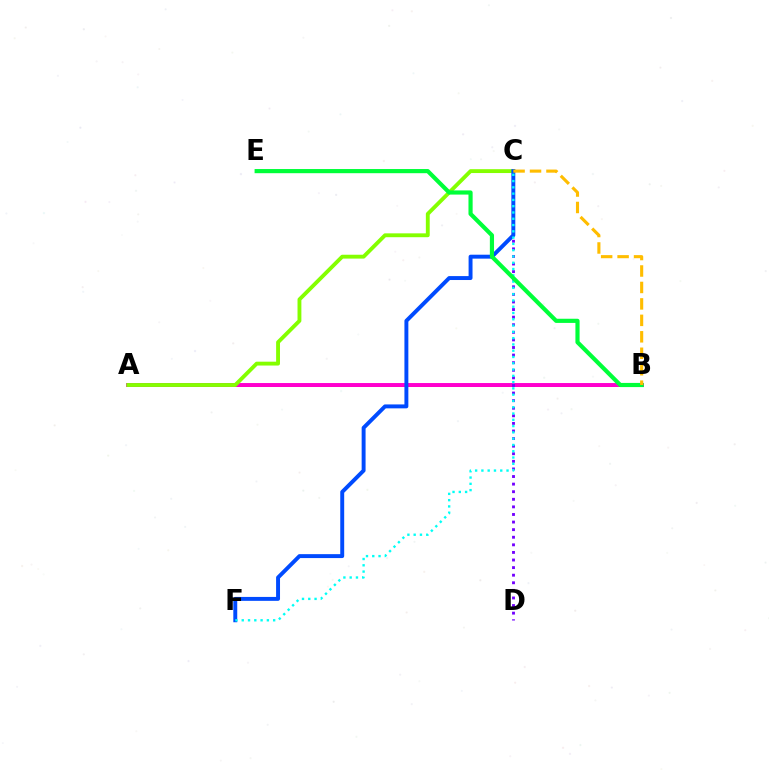{('A', 'B'): [{'color': '#ff0000', 'line_style': 'solid', 'thickness': 2.09}, {'color': '#ff00cf', 'line_style': 'solid', 'thickness': 2.82}], ('A', 'C'): [{'color': '#84ff00', 'line_style': 'solid', 'thickness': 2.78}], ('C', 'D'): [{'color': '#7200ff', 'line_style': 'dotted', 'thickness': 2.06}], ('C', 'F'): [{'color': '#004bff', 'line_style': 'solid', 'thickness': 2.83}, {'color': '#00fff6', 'line_style': 'dotted', 'thickness': 1.71}], ('B', 'E'): [{'color': '#00ff39', 'line_style': 'solid', 'thickness': 3.0}], ('B', 'C'): [{'color': '#ffbd00', 'line_style': 'dashed', 'thickness': 2.23}]}